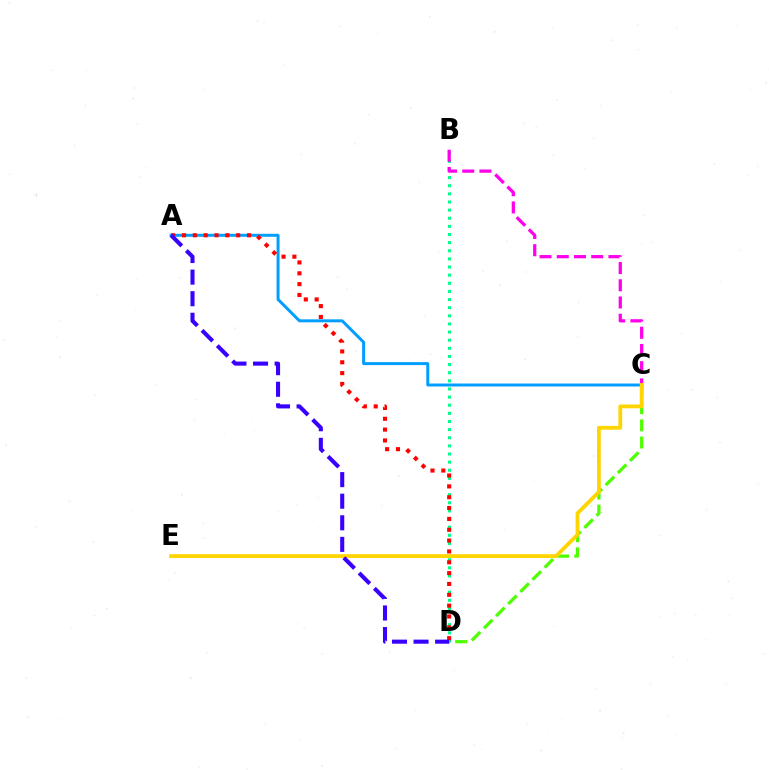{('B', 'D'): [{'color': '#00ff86', 'line_style': 'dotted', 'thickness': 2.21}], ('C', 'D'): [{'color': '#4fff00', 'line_style': 'dashed', 'thickness': 2.33}], ('B', 'C'): [{'color': '#ff00ed', 'line_style': 'dashed', 'thickness': 2.34}], ('A', 'C'): [{'color': '#009eff', 'line_style': 'solid', 'thickness': 2.14}], ('C', 'E'): [{'color': '#ffd500', 'line_style': 'solid', 'thickness': 2.73}], ('A', 'D'): [{'color': '#ff0000', 'line_style': 'dotted', 'thickness': 2.95}, {'color': '#3700ff', 'line_style': 'dashed', 'thickness': 2.93}]}